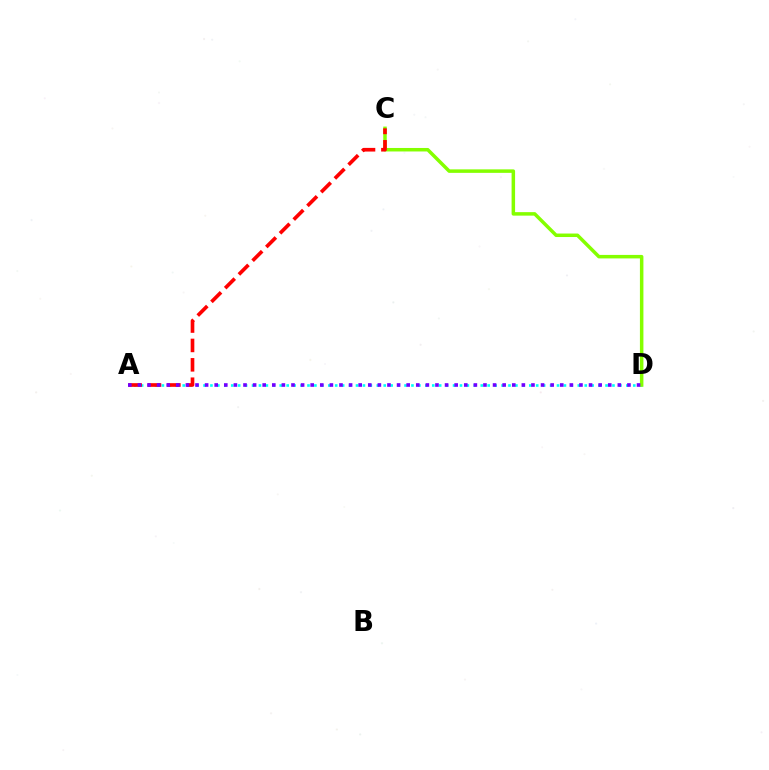{('A', 'D'): [{'color': '#00fff6', 'line_style': 'dotted', 'thickness': 1.88}, {'color': '#7200ff', 'line_style': 'dotted', 'thickness': 2.61}], ('C', 'D'): [{'color': '#84ff00', 'line_style': 'solid', 'thickness': 2.52}], ('A', 'C'): [{'color': '#ff0000', 'line_style': 'dashed', 'thickness': 2.63}]}